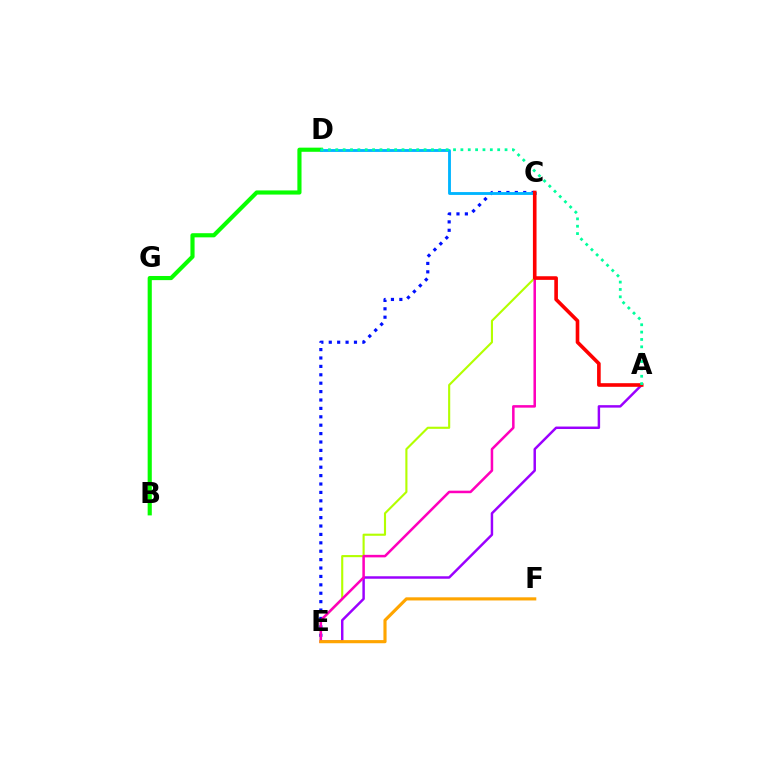{('C', 'E'): [{'color': '#b3ff00', 'line_style': 'solid', 'thickness': 1.53}, {'color': '#0010ff', 'line_style': 'dotted', 'thickness': 2.28}, {'color': '#ff00bd', 'line_style': 'solid', 'thickness': 1.82}], ('A', 'E'): [{'color': '#9b00ff', 'line_style': 'solid', 'thickness': 1.78}], ('B', 'D'): [{'color': '#08ff00', 'line_style': 'solid', 'thickness': 2.98}], ('E', 'F'): [{'color': '#ffa500', 'line_style': 'solid', 'thickness': 2.26}], ('C', 'D'): [{'color': '#00b5ff', 'line_style': 'solid', 'thickness': 2.06}], ('A', 'C'): [{'color': '#ff0000', 'line_style': 'solid', 'thickness': 2.61}], ('A', 'D'): [{'color': '#00ff9d', 'line_style': 'dotted', 'thickness': 2.0}]}